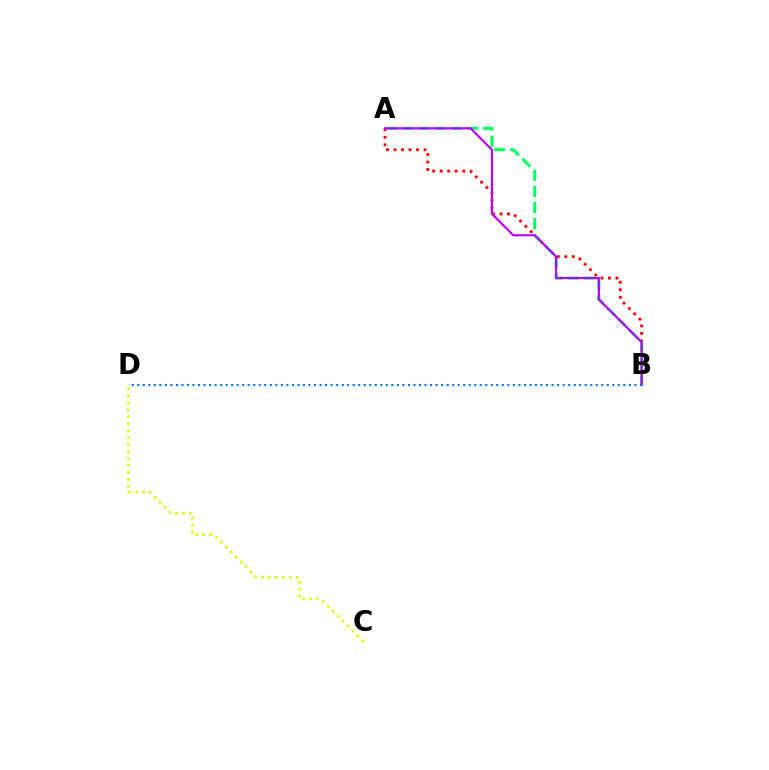{('A', 'B'): [{'color': '#ff0000', 'line_style': 'dotted', 'thickness': 2.04}, {'color': '#00ff5c', 'line_style': 'dashed', 'thickness': 2.18}, {'color': '#b900ff', 'line_style': 'solid', 'thickness': 1.56}], ('C', 'D'): [{'color': '#d1ff00', 'line_style': 'dotted', 'thickness': 1.89}], ('B', 'D'): [{'color': '#0074ff', 'line_style': 'dotted', 'thickness': 1.5}]}